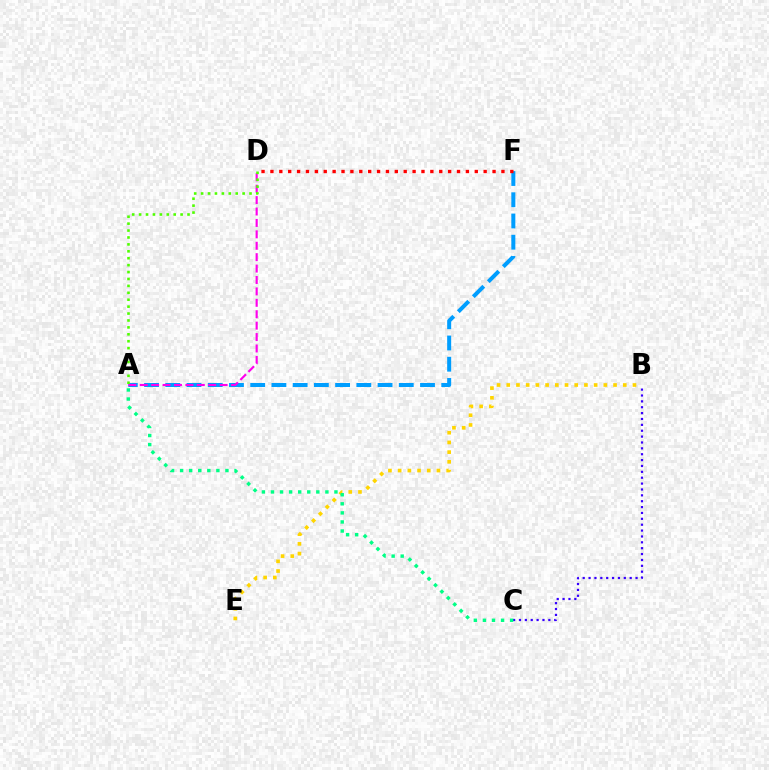{('A', 'F'): [{'color': '#009eff', 'line_style': 'dashed', 'thickness': 2.88}], ('B', 'E'): [{'color': '#ffd500', 'line_style': 'dotted', 'thickness': 2.64}], ('A', 'D'): [{'color': '#ff00ed', 'line_style': 'dashed', 'thickness': 1.55}, {'color': '#4fff00', 'line_style': 'dotted', 'thickness': 1.88}], ('B', 'C'): [{'color': '#3700ff', 'line_style': 'dotted', 'thickness': 1.6}], ('A', 'C'): [{'color': '#00ff86', 'line_style': 'dotted', 'thickness': 2.46}], ('D', 'F'): [{'color': '#ff0000', 'line_style': 'dotted', 'thickness': 2.41}]}